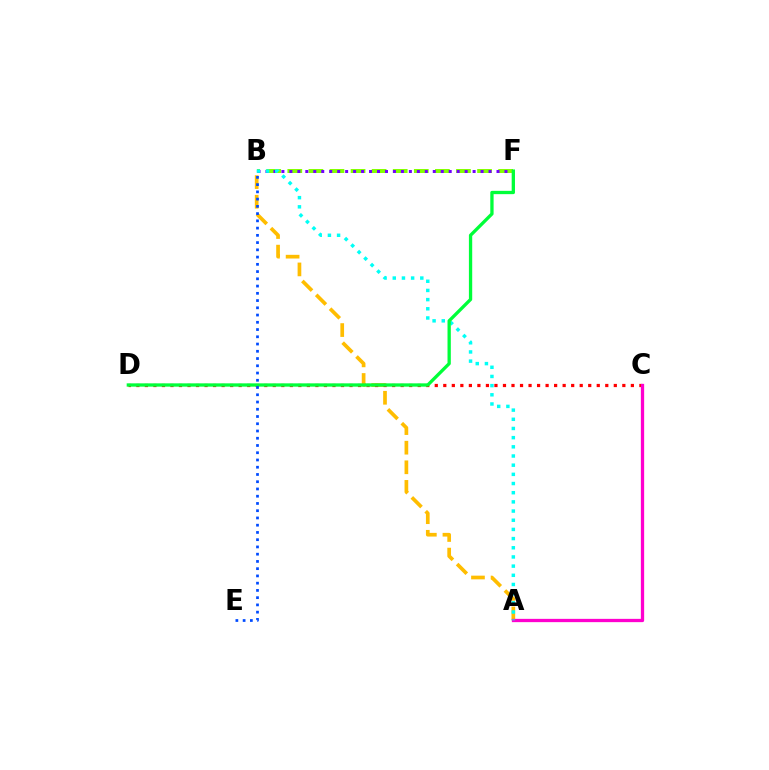{('B', 'F'): [{'color': '#84ff00', 'line_style': 'dashed', 'thickness': 2.86}, {'color': '#7200ff', 'line_style': 'dotted', 'thickness': 2.16}], ('A', 'B'): [{'color': '#ffbd00', 'line_style': 'dashed', 'thickness': 2.66}, {'color': '#00fff6', 'line_style': 'dotted', 'thickness': 2.49}], ('C', 'D'): [{'color': '#ff0000', 'line_style': 'dotted', 'thickness': 2.32}], ('A', 'C'): [{'color': '#ff00cf', 'line_style': 'solid', 'thickness': 2.37}], ('D', 'F'): [{'color': '#00ff39', 'line_style': 'solid', 'thickness': 2.38}], ('B', 'E'): [{'color': '#004bff', 'line_style': 'dotted', 'thickness': 1.97}]}